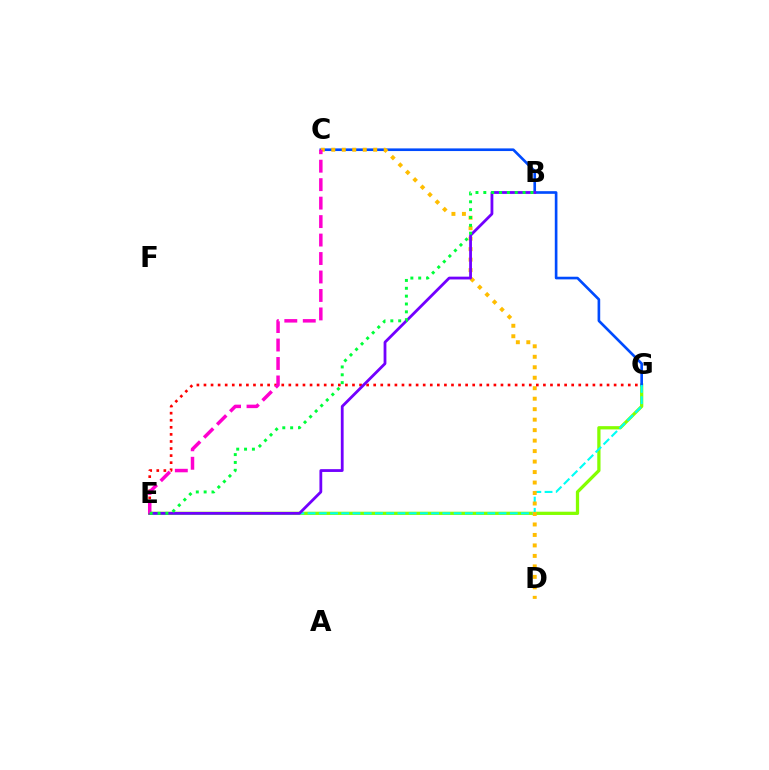{('E', 'G'): [{'color': '#84ff00', 'line_style': 'solid', 'thickness': 2.35}, {'color': '#00fff6', 'line_style': 'dashed', 'thickness': 1.53}, {'color': '#ff0000', 'line_style': 'dotted', 'thickness': 1.92}], ('C', 'G'): [{'color': '#004bff', 'line_style': 'solid', 'thickness': 1.91}], ('C', 'D'): [{'color': '#ffbd00', 'line_style': 'dotted', 'thickness': 2.85}], ('B', 'E'): [{'color': '#7200ff', 'line_style': 'solid', 'thickness': 2.01}, {'color': '#00ff39', 'line_style': 'dotted', 'thickness': 2.13}], ('C', 'E'): [{'color': '#ff00cf', 'line_style': 'dashed', 'thickness': 2.51}]}